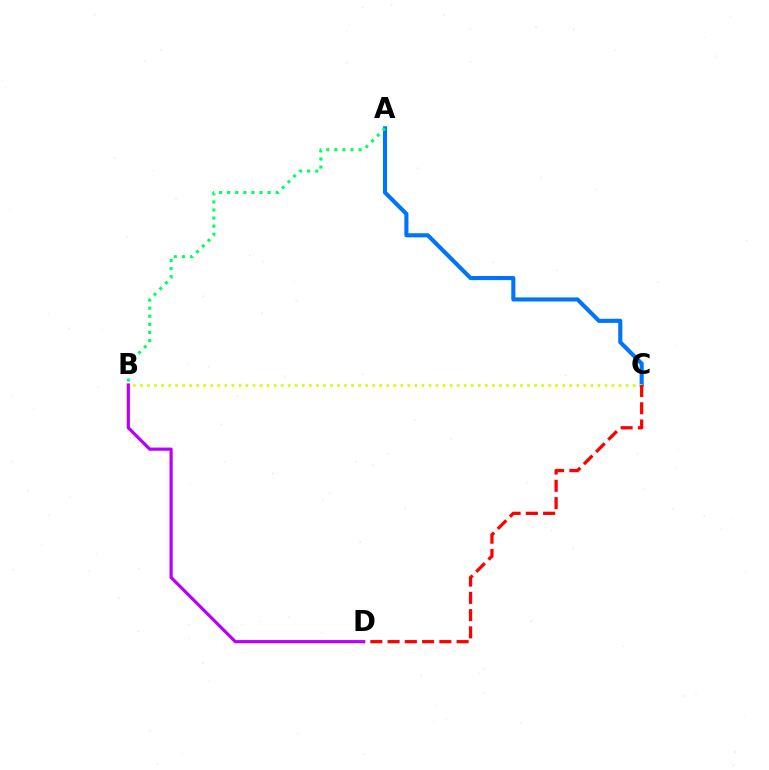{('A', 'C'): [{'color': '#0074ff', 'line_style': 'solid', 'thickness': 2.96}], ('B', 'C'): [{'color': '#d1ff00', 'line_style': 'dotted', 'thickness': 1.91}], ('C', 'D'): [{'color': '#ff0000', 'line_style': 'dashed', 'thickness': 2.34}], ('B', 'D'): [{'color': '#b900ff', 'line_style': 'solid', 'thickness': 2.3}], ('A', 'B'): [{'color': '#00ff5c', 'line_style': 'dotted', 'thickness': 2.19}]}